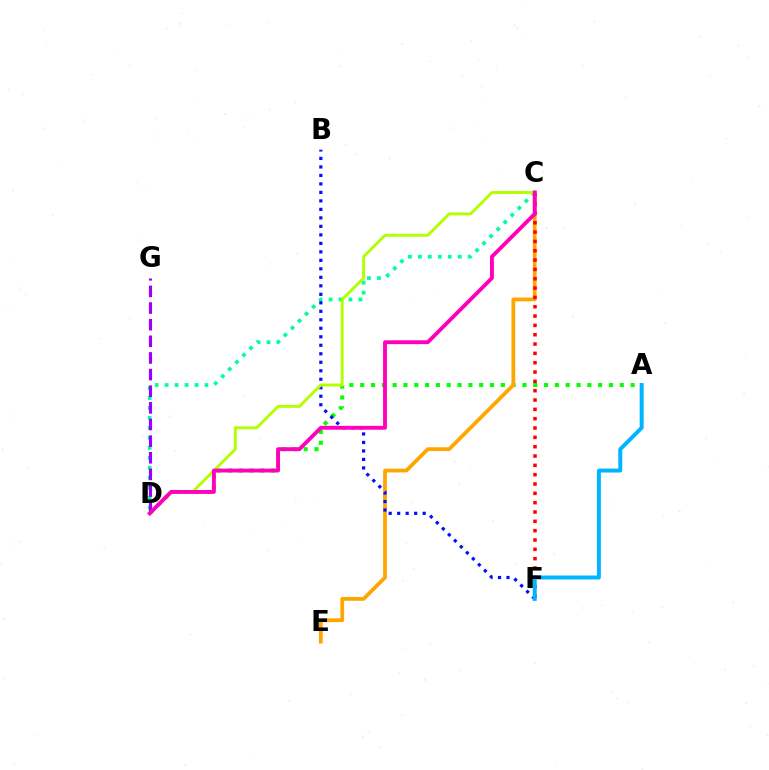{('A', 'D'): [{'color': '#08ff00', 'line_style': 'dotted', 'thickness': 2.94}], ('C', 'E'): [{'color': '#ffa500', 'line_style': 'solid', 'thickness': 2.71}], ('C', 'D'): [{'color': '#00ff9d', 'line_style': 'dotted', 'thickness': 2.71}, {'color': '#b3ff00', 'line_style': 'solid', 'thickness': 2.1}, {'color': '#ff00bd', 'line_style': 'solid', 'thickness': 2.79}], ('B', 'F'): [{'color': '#0010ff', 'line_style': 'dotted', 'thickness': 2.31}], ('C', 'F'): [{'color': '#ff0000', 'line_style': 'dotted', 'thickness': 2.54}], ('D', 'G'): [{'color': '#9b00ff', 'line_style': 'dashed', 'thickness': 2.26}], ('A', 'F'): [{'color': '#00b5ff', 'line_style': 'solid', 'thickness': 2.85}]}